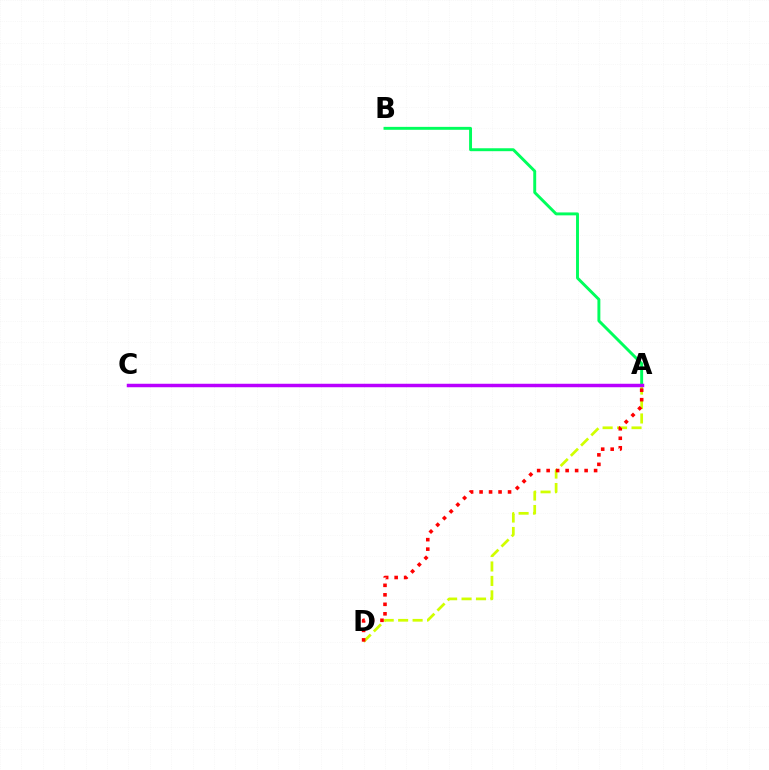{('A', 'D'): [{'color': '#d1ff00', 'line_style': 'dashed', 'thickness': 1.96}, {'color': '#ff0000', 'line_style': 'dotted', 'thickness': 2.58}], ('A', 'C'): [{'color': '#0074ff', 'line_style': 'solid', 'thickness': 2.04}, {'color': '#b900ff', 'line_style': 'solid', 'thickness': 2.5}], ('A', 'B'): [{'color': '#00ff5c', 'line_style': 'solid', 'thickness': 2.11}]}